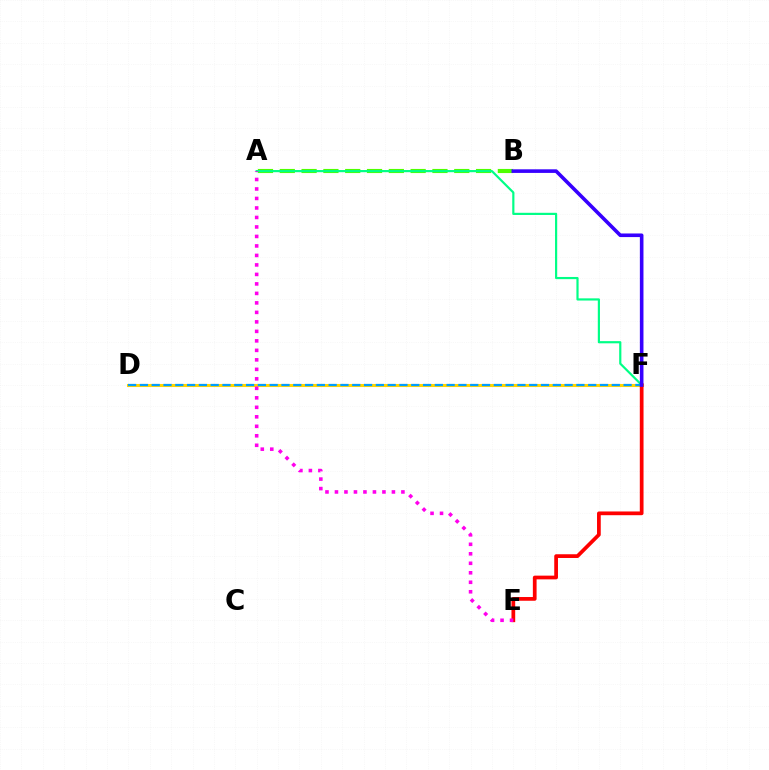{('A', 'B'): [{'color': '#4fff00', 'line_style': 'dashed', 'thickness': 2.96}], ('D', 'F'): [{'color': '#ffd500', 'line_style': 'solid', 'thickness': 2.21}, {'color': '#009eff', 'line_style': 'dashed', 'thickness': 1.6}], ('A', 'F'): [{'color': '#00ff86', 'line_style': 'solid', 'thickness': 1.57}], ('E', 'F'): [{'color': '#ff0000', 'line_style': 'solid', 'thickness': 2.69}], ('B', 'F'): [{'color': '#3700ff', 'line_style': 'solid', 'thickness': 2.6}], ('A', 'E'): [{'color': '#ff00ed', 'line_style': 'dotted', 'thickness': 2.58}]}